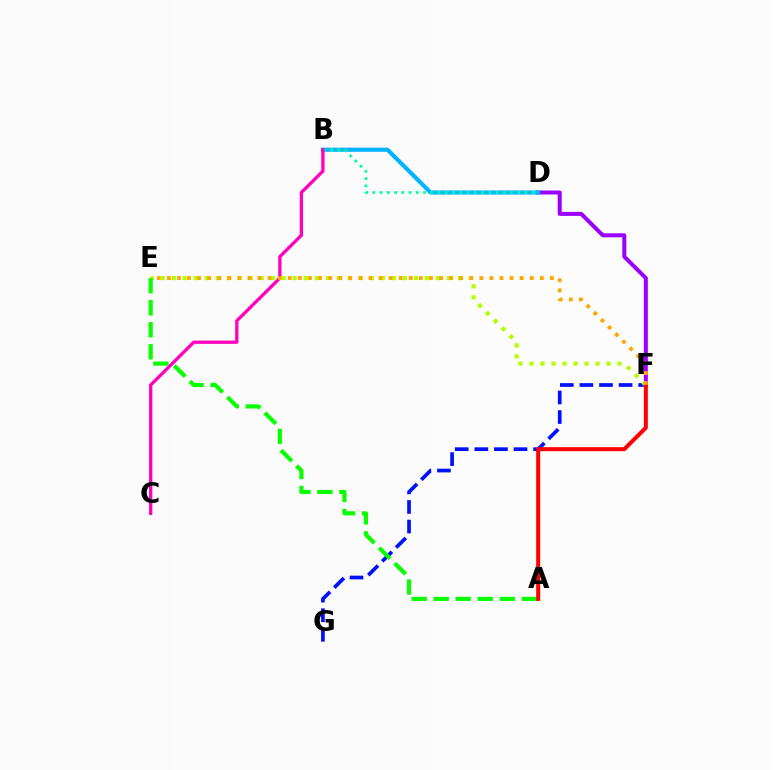{('D', 'F'): [{'color': '#9b00ff', 'line_style': 'solid', 'thickness': 2.88}], ('F', 'G'): [{'color': '#0010ff', 'line_style': 'dashed', 'thickness': 2.66}], ('B', 'D'): [{'color': '#00b5ff', 'line_style': 'solid', 'thickness': 2.97}, {'color': '#00ff9d', 'line_style': 'dotted', 'thickness': 1.97}], ('E', 'F'): [{'color': '#b3ff00', 'line_style': 'dotted', 'thickness': 2.99}, {'color': '#ffa500', 'line_style': 'dotted', 'thickness': 2.74}], ('A', 'E'): [{'color': '#08ff00', 'line_style': 'dashed', 'thickness': 2.99}], ('B', 'C'): [{'color': '#ff00bd', 'line_style': 'solid', 'thickness': 2.36}], ('A', 'F'): [{'color': '#ff0000', 'line_style': 'solid', 'thickness': 2.89}]}